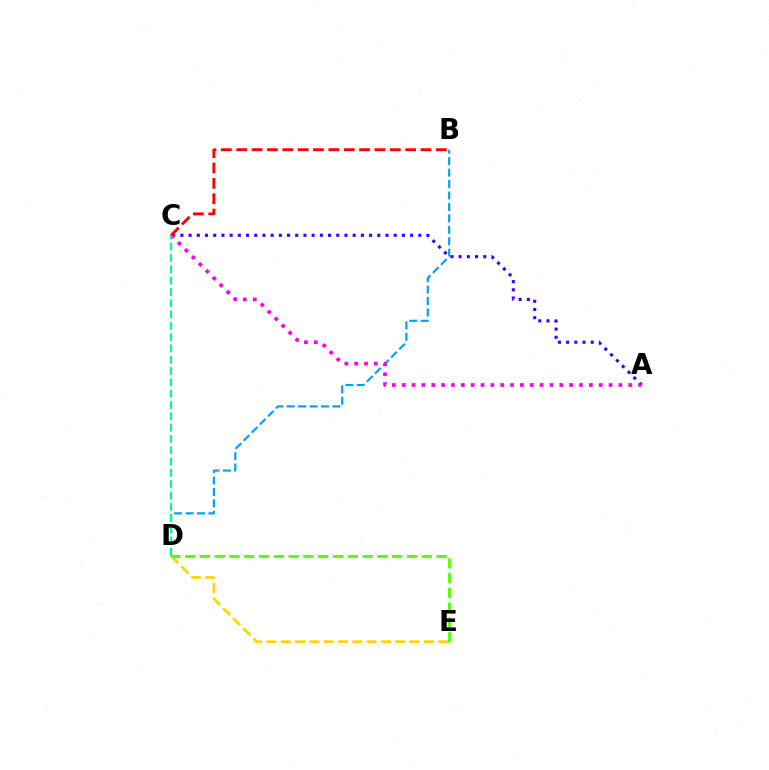{('D', 'E'): [{'color': '#ffd500', 'line_style': 'dashed', 'thickness': 1.95}, {'color': '#4fff00', 'line_style': 'dashed', 'thickness': 2.01}], ('A', 'C'): [{'color': '#3700ff', 'line_style': 'dotted', 'thickness': 2.23}, {'color': '#ff00ed', 'line_style': 'dotted', 'thickness': 2.68}], ('B', 'D'): [{'color': '#009eff', 'line_style': 'dashed', 'thickness': 1.55}], ('C', 'D'): [{'color': '#00ff86', 'line_style': 'dashed', 'thickness': 1.54}], ('B', 'C'): [{'color': '#ff0000', 'line_style': 'dashed', 'thickness': 2.09}]}